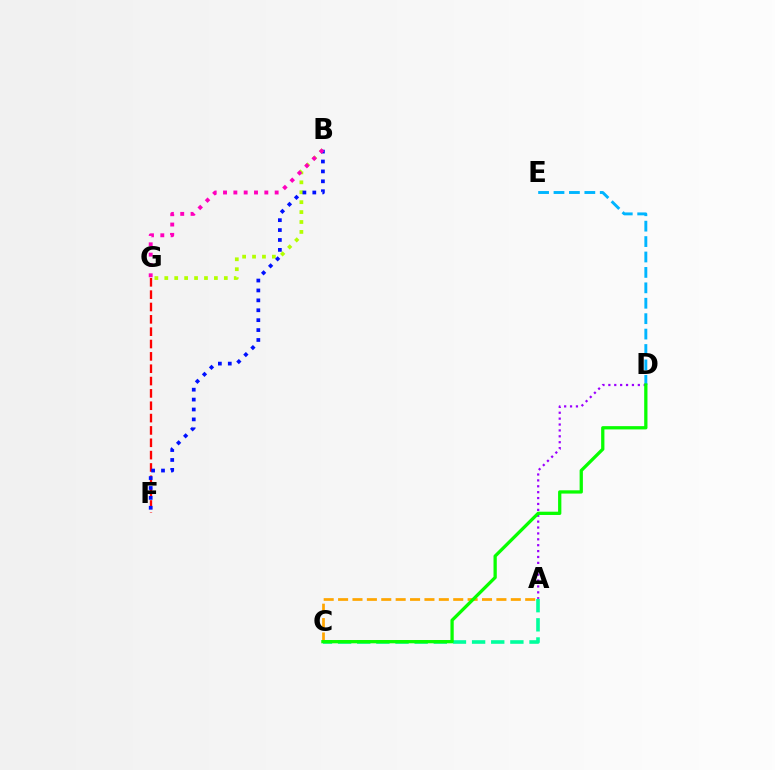{('A', 'C'): [{'color': '#ffa500', 'line_style': 'dashed', 'thickness': 1.96}, {'color': '#00ff9d', 'line_style': 'dashed', 'thickness': 2.6}], ('B', 'G'): [{'color': '#b3ff00', 'line_style': 'dotted', 'thickness': 2.7}, {'color': '#ff00bd', 'line_style': 'dotted', 'thickness': 2.81}], ('D', 'E'): [{'color': '#00b5ff', 'line_style': 'dashed', 'thickness': 2.09}], ('F', 'G'): [{'color': '#ff0000', 'line_style': 'dashed', 'thickness': 1.68}], ('B', 'F'): [{'color': '#0010ff', 'line_style': 'dotted', 'thickness': 2.69}], ('A', 'D'): [{'color': '#9b00ff', 'line_style': 'dotted', 'thickness': 1.6}], ('C', 'D'): [{'color': '#08ff00', 'line_style': 'solid', 'thickness': 2.36}]}